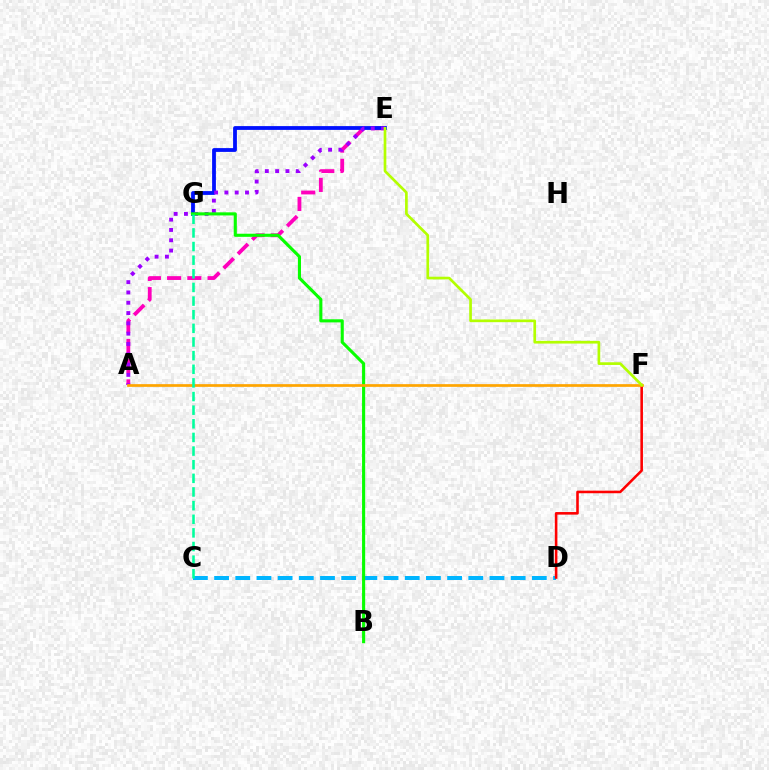{('A', 'E'): [{'color': '#ff00bd', 'line_style': 'dashed', 'thickness': 2.75}, {'color': '#9b00ff', 'line_style': 'dotted', 'thickness': 2.8}], ('C', 'D'): [{'color': '#00b5ff', 'line_style': 'dashed', 'thickness': 2.88}], ('E', 'G'): [{'color': '#0010ff', 'line_style': 'solid', 'thickness': 2.73}], ('D', 'F'): [{'color': '#ff0000', 'line_style': 'solid', 'thickness': 1.86}], ('B', 'G'): [{'color': '#08ff00', 'line_style': 'solid', 'thickness': 2.23}], ('A', 'F'): [{'color': '#ffa500', 'line_style': 'solid', 'thickness': 1.95}], ('C', 'G'): [{'color': '#00ff9d', 'line_style': 'dashed', 'thickness': 1.85}], ('E', 'F'): [{'color': '#b3ff00', 'line_style': 'solid', 'thickness': 1.93}]}